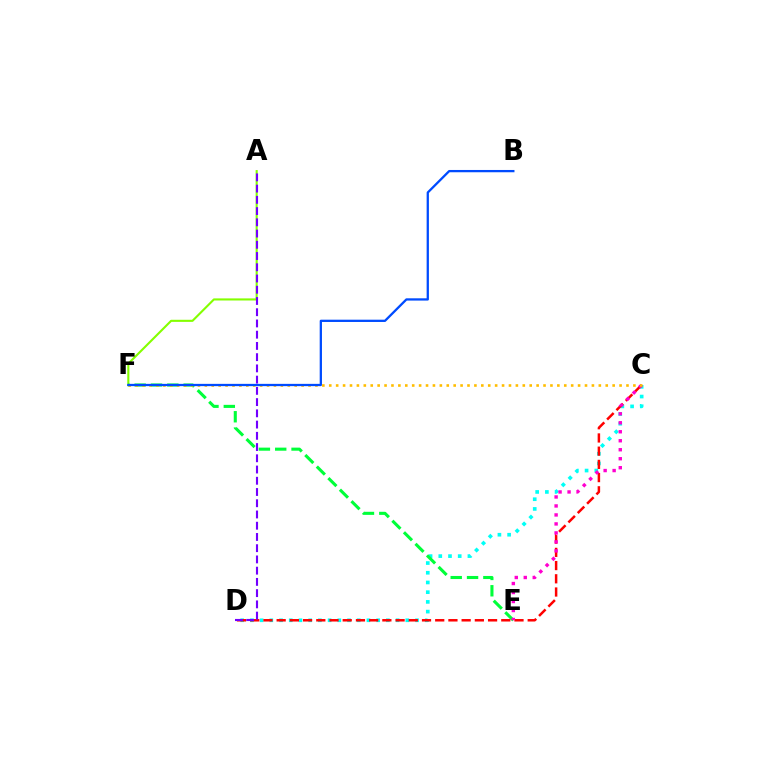{('A', 'F'): [{'color': '#84ff00', 'line_style': 'solid', 'thickness': 1.52}], ('C', 'D'): [{'color': '#00fff6', 'line_style': 'dotted', 'thickness': 2.64}, {'color': '#ff0000', 'line_style': 'dashed', 'thickness': 1.79}], ('E', 'F'): [{'color': '#00ff39', 'line_style': 'dashed', 'thickness': 2.22}], ('C', 'E'): [{'color': '#ff00cf', 'line_style': 'dotted', 'thickness': 2.44}], ('C', 'F'): [{'color': '#ffbd00', 'line_style': 'dotted', 'thickness': 1.88}], ('B', 'F'): [{'color': '#004bff', 'line_style': 'solid', 'thickness': 1.64}], ('A', 'D'): [{'color': '#7200ff', 'line_style': 'dashed', 'thickness': 1.53}]}